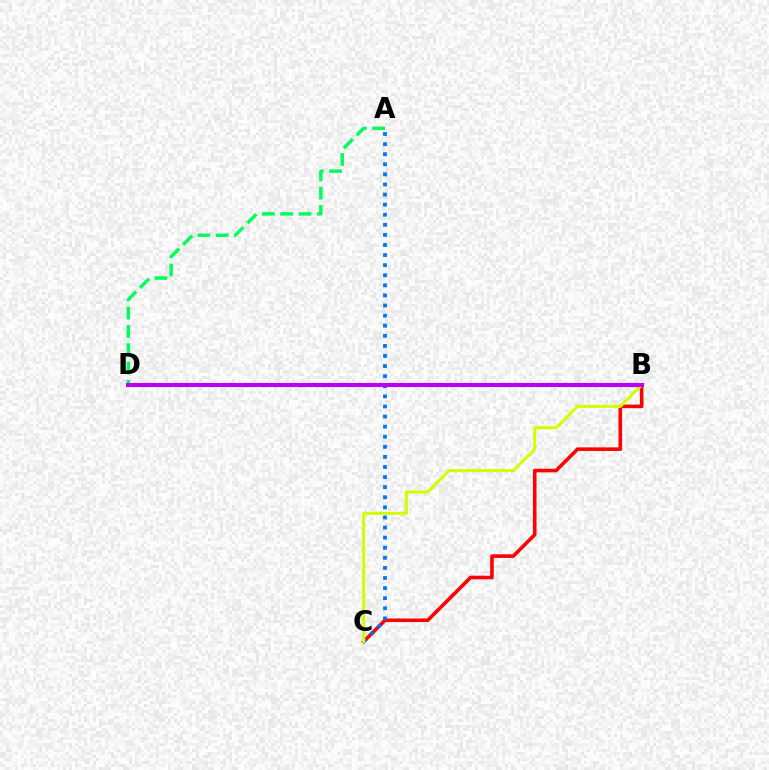{('A', 'D'): [{'color': '#00ff5c', 'line_style': 'dashed', 'thickness': 2.49}], ('B', 'C'): [{'color': '#ff0000', 'line_style': 'solid', 'thickness': 2.57}, {'color': '#d1ff00', 'line_style': 'solid', 'thickness': 2.2}], ('A', 'C'): [{'color': '#0074ff', 'line_style': 'dotted', 'thickness': 2.74}], ('B', 'D'): [{'color': '#b900ff', 'line_style': 'solid', 'thickness': 2.97}]}